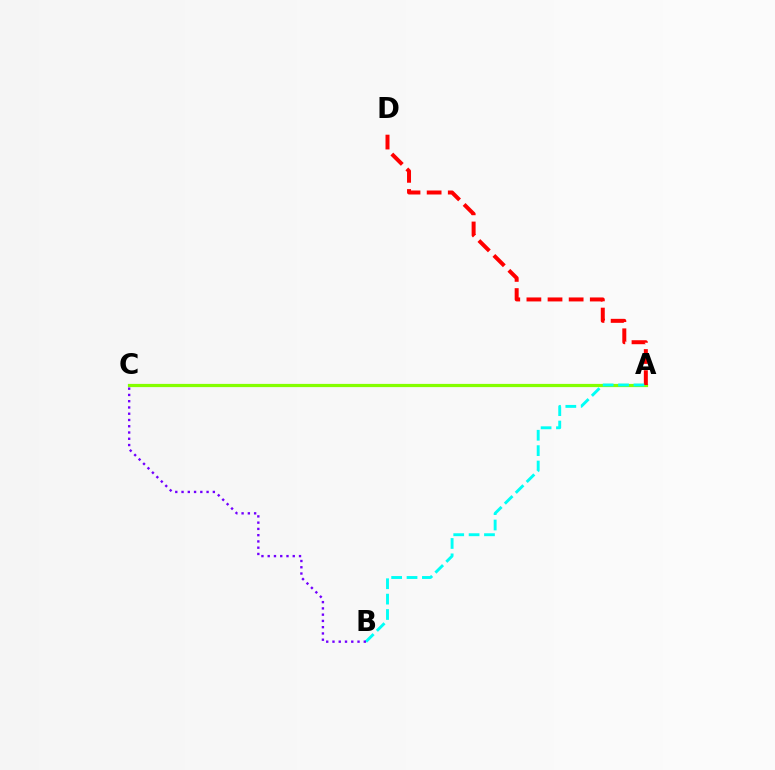{('A', 'C'): [{'color': '#84ff00', 'line_style': 'solid', 'thickness': 2.31}], ('A', 'D'): [{'color': '#ff0000', 'line_style': 'dashed', 'thickness': 2.87}], ('A', 'B'): [{'color': '#00fff6', 'line_style': 'dashed', 'thickness': 2.09}], ('B', 'C'): [{'color': '#7200ff', 'line_style': 'dotted', 'thickness': 1.7}]}